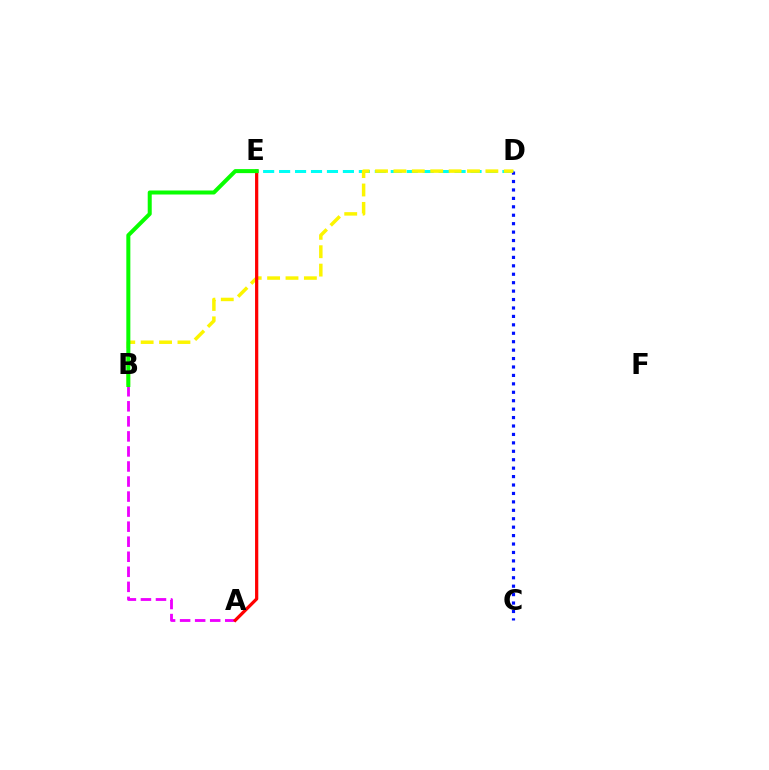{('D', 'E'): [{'color': '#00fff6', 'line_style': 'dashed', 'thickness': 2.17}], ('A', 'B'): [{'color': '#ee00ff', 'line_style': 'dashed', 'thickness': 2.04}], ('C', 'D'): [{'color': '#0010ff', 'line_style': 'dotted', 'thickness': 2.29}], ('B', 'D'): [{'color': '#fcf500', 'line_style': 'dashed', 'thickness': 2.5}], ('A', 'E'): [{'color': '#ff0000', 'line_style': 'solid', 'thickness': 2.33}], ('B', 'E'): [{'color': '#08ff00', 'line_style': 'solid', 'thickness': 2.89}]}